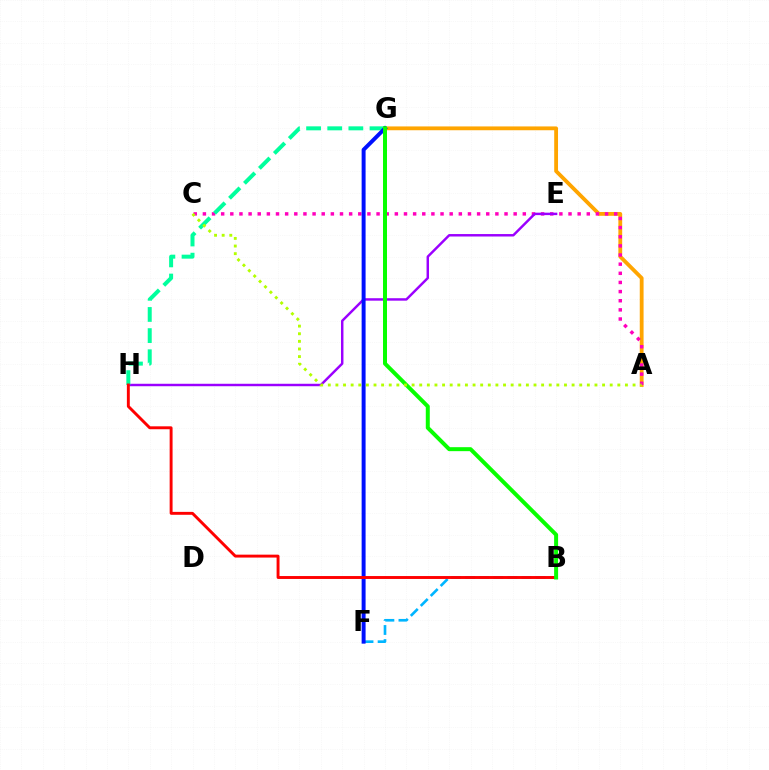{('A', 'G'): [{'color': '#ffa500', 'line_style': 'solid', 'thickness': 2.75}], ('A', 'C'): [{'color': '#ff00bd', 'line_style': 'dotted', 'thickness': 2.48}, {'color': '#b3ff00', 'line_style': 'dotted', 'thickness': 2.07}], ('E', 'H'): [{'color': '#9b00ff', 'line_style': 'solid', 'thickness': 1.77}], ('B', 'F'): [{'color': '#00b5ff', 'line_style': 'dashed', 'thickness': 1.91}], ('G', 'H'): [{'color': '#00ff9d', 'line_style': 'dashed', 'thickness': 2.87}], ('F', 'G'): [{'color': '#0010ff', 'line_style': 'solid', 'thickness': 2.85}], ('B', 'H'): [{'color': '#ff0000', 'line_style': 'solid', 'thickness': 2.1}], ('B', 'G'): [{'color': '#08ff00', 'line_style': 'solid', 'thickness': 2.87}]}